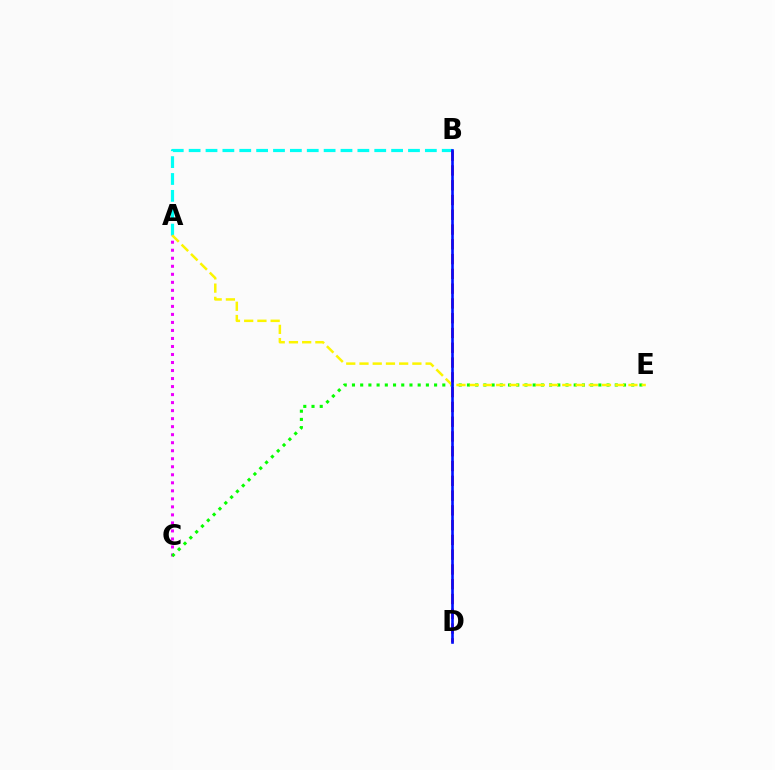{('A', 'B'): [{'color': '#00fff6', 'line_style': 'dashed', 'thickness': 2.29}], ('B', 'D'): [{'color': '#ff0000', 'line_style': 'dashed', 'thickness': 2.01}, {'color': '#0010ff', 'line_style': 'solid', 'thickness': 1.89}], ('A', 'C'): [{'color': '#ee00ff', 'line_style': 'dotted', 'thickness': 2.18}], ('C', 'E'): [{'color': '#08ff00', 'line_style': 'dotted', 'thickness': 2.23}], ('A', 'E'): [{'color': '#fcf500', 'line_style': 'dashed', 'thickness': 1.8}]}